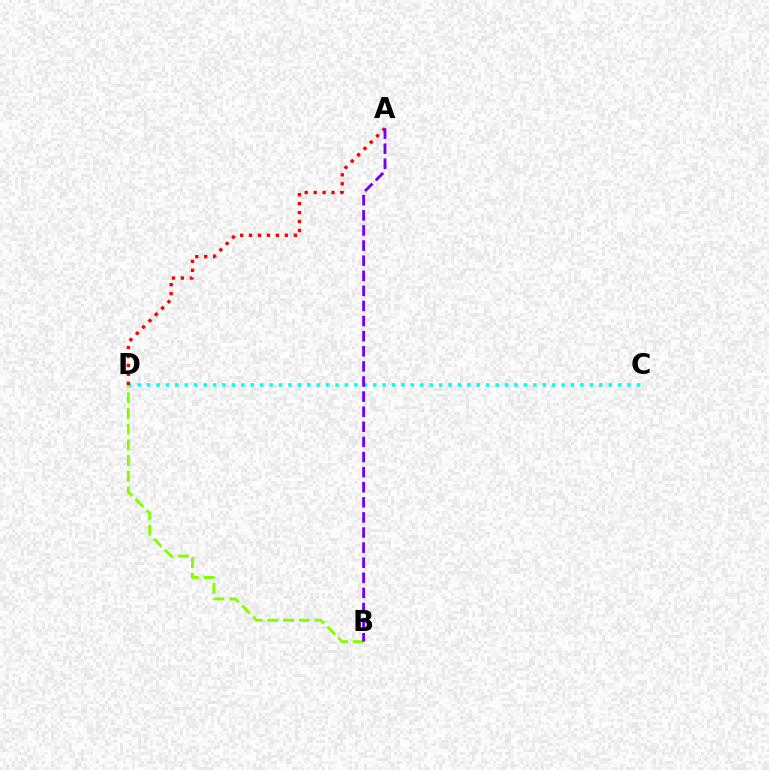{('C', 'D'): [{'color': '#00fff6', 'line_style': 'dotted', 'thickness': 2.56}], ('B', 'D'): [{'color': '#84ff00', 'line_style': 'dashed', 'thickness': 2.13}], ('A', 'D'): [{'color': '#ff0000', 'line_style': 'dotted', 'thickness': 2.43}], ('A', 'B'): [{'color': '#7200ff', 'line_style': 'dashed', 'thickness': 2.05}]}